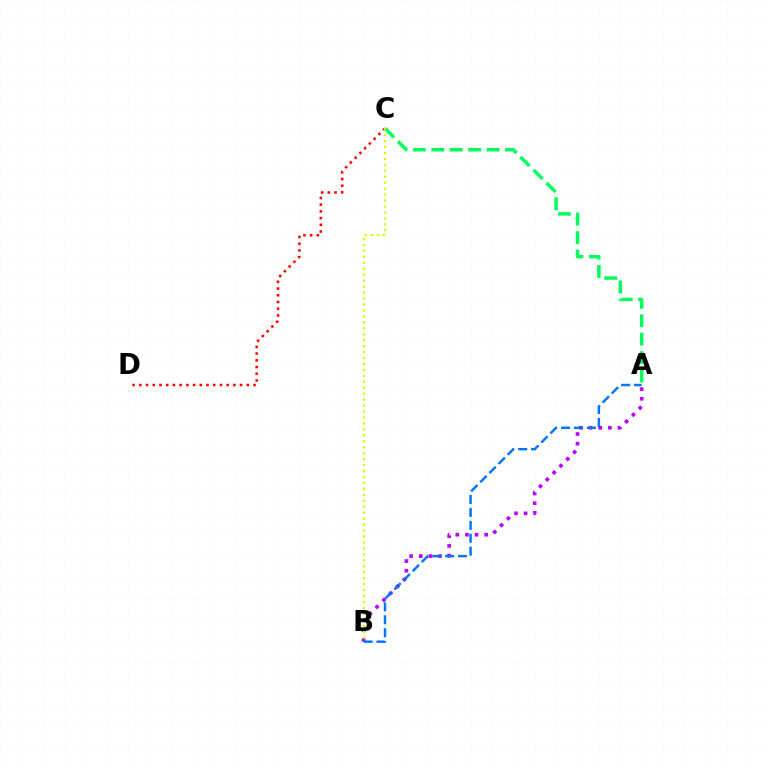{('C', 'D'): [{'color': '#ff0000', 'line_style': 'dotted', 'thickness': 1.82}], ('A', 'B'): [{'color': '#b900ff', 'line_style': 'dotted', 'thickness': 2.62}, {'color': '#0074ff', 'line_style': 'dashed', 'thickness': 1.75}], ('A', 'C'): [{'color': '#00ff5c', 'line_style': 'dashed', 'thickness': 2.5}], ('B', 'C'): [{'color': '#d1ff00', 'line_style': 'dotted', 'thickness': 1.62}]}